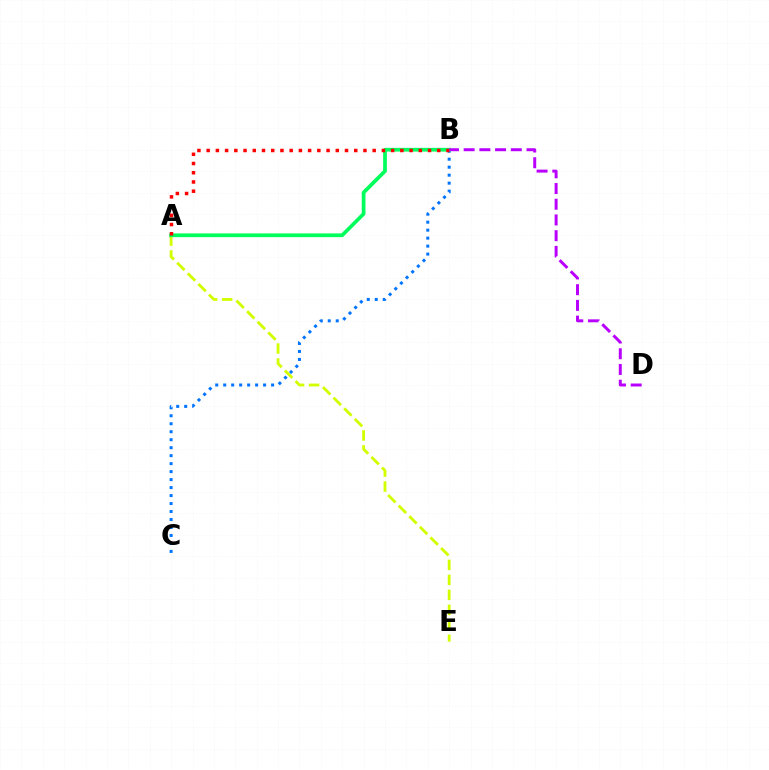{('A', 'E'): [{'color': '#d1ff00', 'line_style': 'dashed', 'thickness': 2.04}], ('B', 'C'): [{'color': '#0074ff', 'line_style': 'dotted', 'thickness': 2.17}], ('A', 'B'): [{'color': '#00ff5c', 'line_style': 'solid', 'thickness': 2.69}, {'color': '#ff0000', 'line_style': 'dotted', 'thickness': 2.51}], ('B', 'D'): [{'color': '#b900ff', 'line_style': 'dashed', 'thickness': 2.14}]}